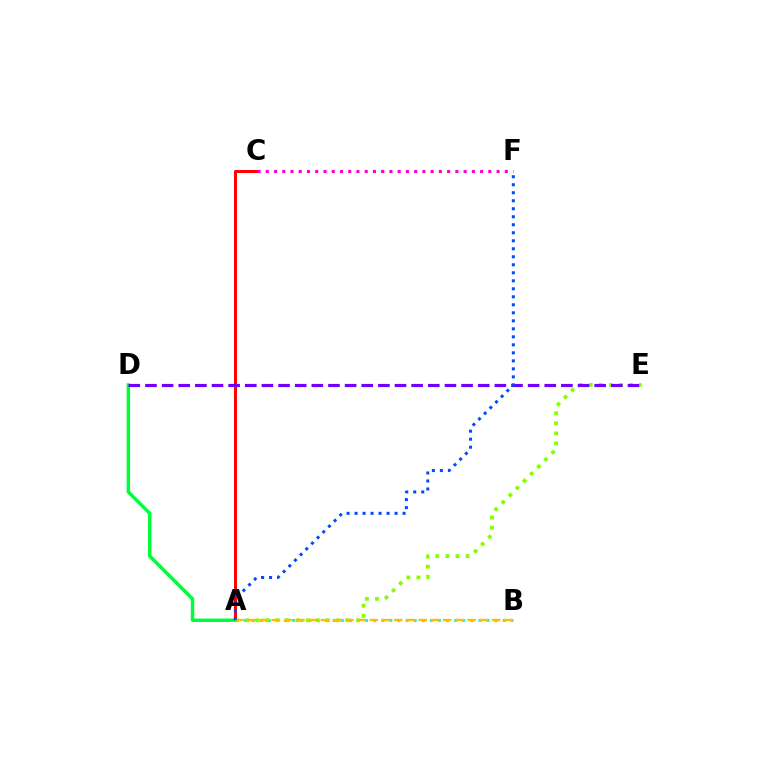{('A', 'B'): [{'color': '#00fff6', 'line_style': 'dotted', 'thickness': 2.2}, {'color': '#ffbd00', 'line_style': 'dashed', 'thickness': 1.66}], ('A', 'C'): [{'color': '#ff0000', 'line_style': 'solid', 'thickness': 2.14}], ('A', 'D'): [{'color': '#00ff39', 'line_style': 'solid', 'thickness': 2.49}], ('A', 'E'): [{'color': '#84ff00', 'line_style': 'dotted', 'thickness': 2.74}], ('C', 'F'): [{'color': '#ff00cf', 'line_style': 'dotted', 'thickness': 2.24}], ('D', 'E'): [{'color': '#7200ff', 'line_style': 'dashed', 'thickness': 2.26}], ('A', 'F'): [{'color': '#004bff', 'line_style': 'dotted', 'thickness': 2.17}]}